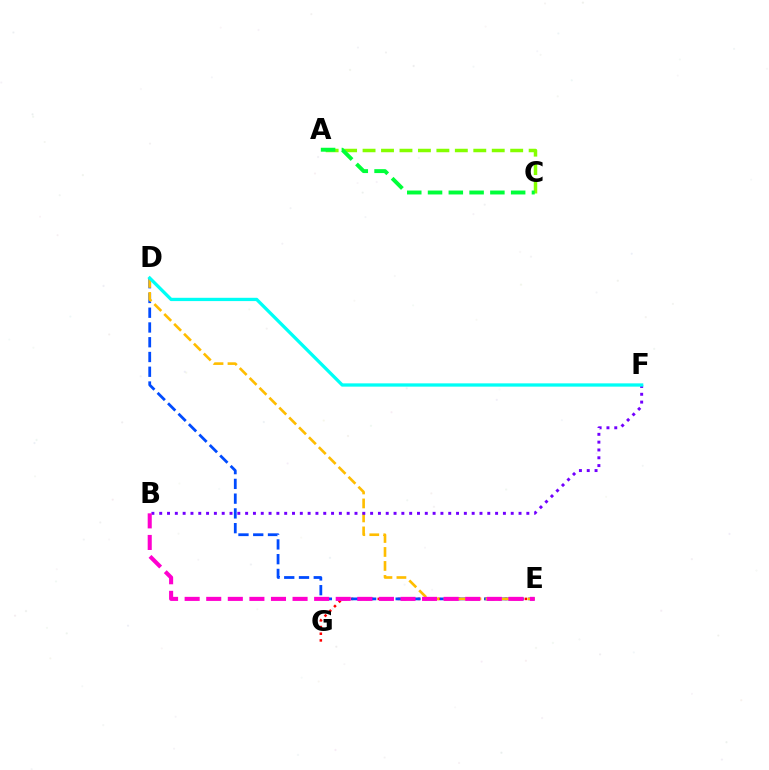{('A', 'C'): [{'color': '#84ff00', 'line_style': 'dashed', 'thickness': 2.51}, {'color': '#00ff39', 'line_style': 'dashed', 'thickness': 2.82}], ('E', 'G'): [{'color': '#ff0000', 'line_style': 'dotted', 'thickness': 1.82}], ('D', 'E'): [{'color': '#004bff', 'line_style': 'dashed', 'thickness': 2.0}, {'color': '#ffbd00', 'line_style': 'dashed', 'thickness': 1.9}], ('B', 'F'): [{'color': '#7200ff', 'line_style': 'dotted', 'thickness': 2.12}], ('D', 'F'): [{'color': '#00fff6', 'line_style': 'solid', 'thickness': 2.37}], ('B', 'E'): [{'color': '#ff00cf', 'line_style': 'dashed', 'thickness': 2.93}]}